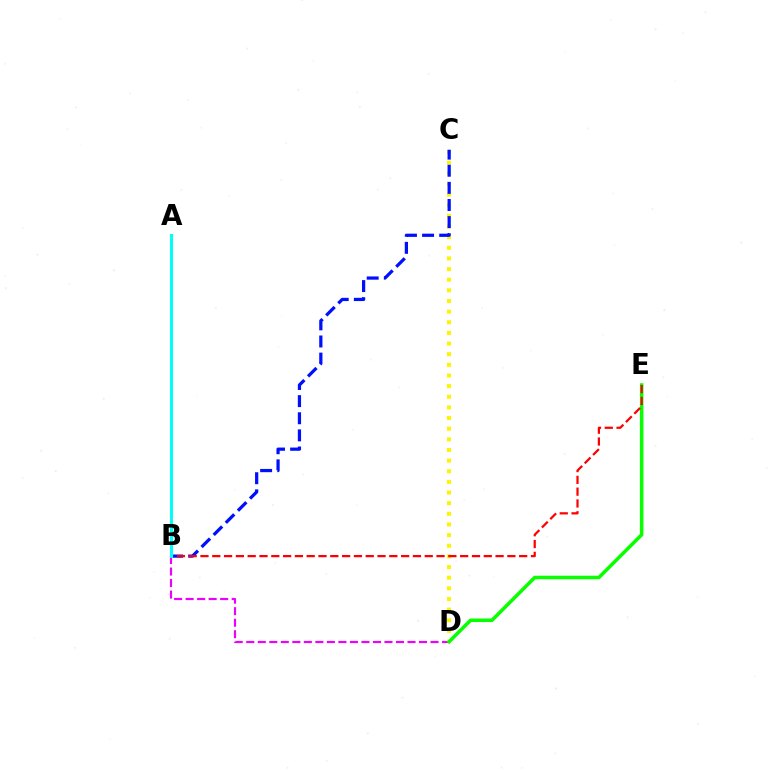{('B', 'D'): [{'color': '#ee00ff', 'line_style': 'dashed', 'thickness': 1.56}], ('C', 'D'): [{'color': '#fcf500', 'line_style': 'dotted', 'thickness': 2.89}], ('B', 'C'): [{'color': '#0010ff', 'line_style': 'dashed', 'thickness': 2.33}], ('D', 'E'): [{'color': '#08ff00', 'line_style': 'solid', 'thickness': 2.54}], ('B', 'E'): [{'color': '#ff0000', 'line_style': 'dashed', 'thickness': 1.6}], ('A', 'B'): [{'color': '#00fff6', 'line_style': 'solid', 'thickness': 2.16}]}